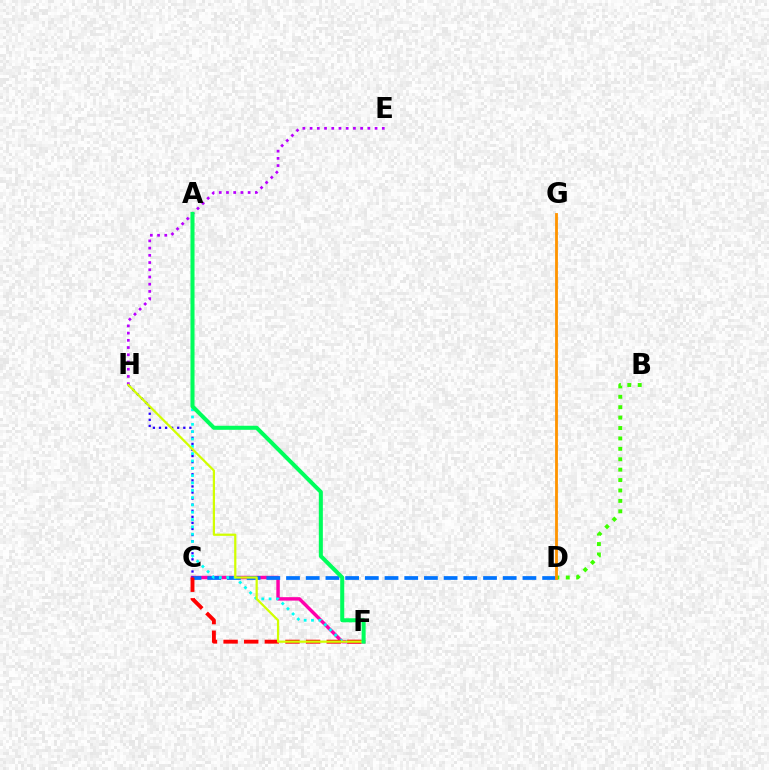{('C', 'F'): [{'color': '#ff00ac', 'line_style': 'solid', 'thickness': 2.48}, {'color': '#ff0000', 'line_style': 'dashed', 'thickness': 2.8}], ('B', 'D'): [{'color': '#3dff00', 'line_style': 'dotted', 'thickness': 2.83}], ('C', 'D'): [{'color': '#0074ff', 'line_style': 'dashed', 'thickness': 2.68}], ('D', 'G'): [{'color': '#ff9400', 'line_style': 'solid', 'thickness': 2.03}], ('E', 'H'): [{'color': '#b900ff', 'line_style': 'dotted', 'thickness': 1.96}], ('C', 'H'): [{'color': '#2500ff', 'line_style': 'dotted', 'thickness': 1.65}], ('A', 'F'): [{'color': '#00fff6', 'line_style': 'dotted', 'thickness': 1.99}, {'color': '#00ff5c', 'line_style': 'solid', 'thickness': 2.9}], ('F', 'H'): [{'color': '#d1ff00', 'line_style': 'solid', 'thickness': 1.6}]}